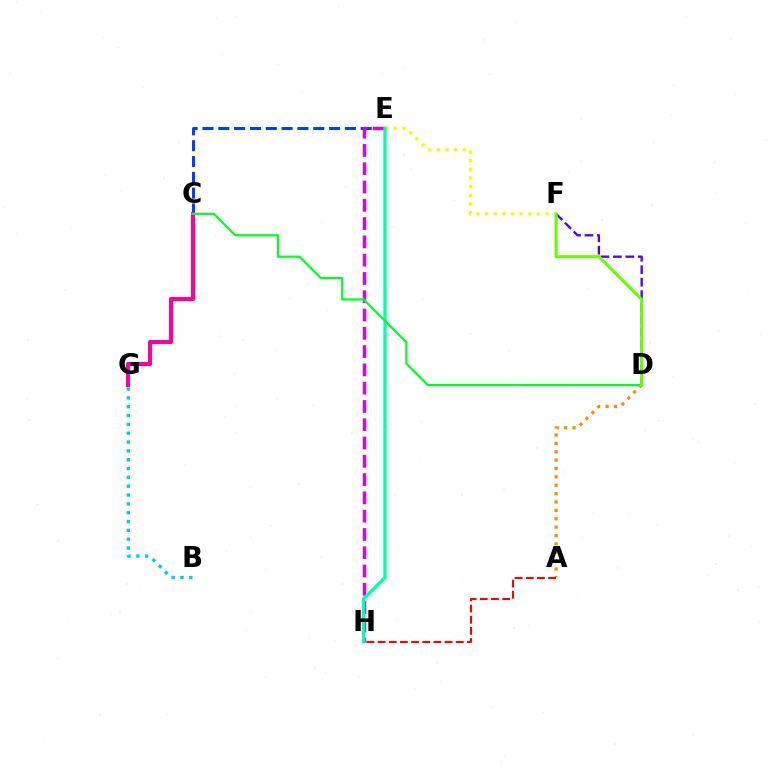{('B', 'G'): [{'color': '#00c7ff', 'line_style': 'dotted', 'thickness': 2.4}], ('C', 'E'): [{'color': '#003fff', 'line_style': 'dashed', 'thickness': 2.15}], ('A', 'D'): [{'color': '#ff8800', 'line_style': 'dotted', 'thickness': 2.28}], ('A', 'H'): [{'color': '#ff0000', 'line_style': 'dashed', 'thickness': 1.52}], ('D', 'F'): [{'color': '#4f00ff', 'line_style': 'dashed', 'thickness': 1.69}, {'color': '#66ff00', 'line_style': 'solid', 'thickness': 2.2}], ('E', 'H'): [{'color': '#d600ff', 'line_style': 'dashed', 'thickness': 2.48}, {'color': '#00ffaf', 'line_style': 'solid', 'thickness': 2.4}], ('E', 'F'): [{'color': '#eeff00', 'line_style': 'dotted', 'thickness': 2.35}], ('C', 'G'): [{'color': '#ff00a0', 'line_style': 'solid', 'thickness': 2.95}], ('C', 'D'): [{'color': '#00ff27', 'line_style': 'solid', 'thickness': 1.59}]}